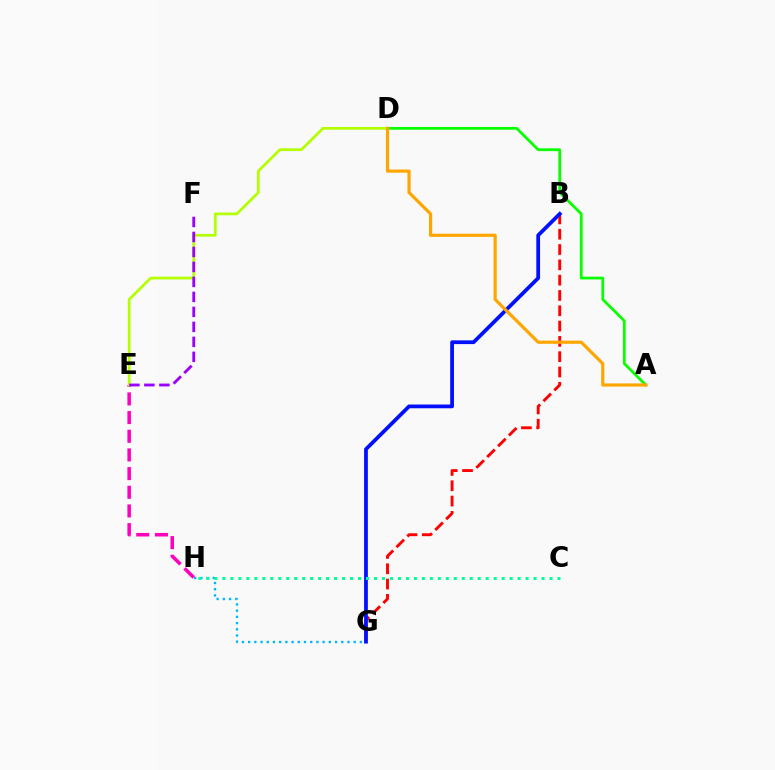{('G', 'H'): [{'color': '#00b5ff', 'line_style': 'dotted', 'thickness': 1.69}], ('B', 'G'): [{'color': '#ff0000', 'line_style': 'dashed', 'thickness': 2.08}, {'color': '#0010ff', 'line_style': 'solid', 'thickness': 2.7}], ('A', 'D'): [{'color': '#08ff00', 'line_style': 'solid', 'thickness': 1.99}, {'color': '#ffa500', 'line_style': 'solid', 'thickness': 2.29}], ('E', 'H'): [{'color': '#ff00bd', 'line_style': 'dashed', 'thickness': 2.54}], ('D', 'E'): [{'color': '#b3ff00', 'line_style': 'solid', 'thickness': 1.96}], ('C', 'H'): [{'color': '#00ff9d', 'line_style': 'dotted', 'thickness': 2.17}], ('E', 'F'): [{'color': '#9b00ff', 'line_style': 'dashed', 'thickness': 2.04}]}